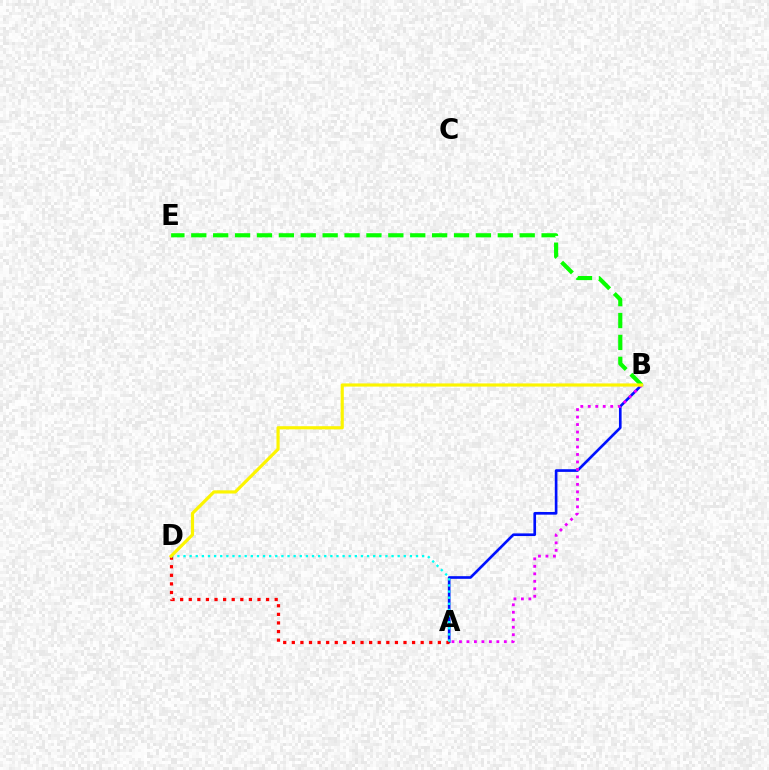{('A', 'B'): [{'color': '#0010ff', 'line_style': 'solid', 'thickness': 1.91}, {'color': '#ee00ff', 'line_style': 'dotted', 'thickness': 2.03}], ('A', 'D'): [{'color': '#ff0000', 'line_style': 'dotted', 'thickness': 2.33}, {'color': '#00fff6', 'line_style': 'dotted', 'thickness': 1.66}], ('B', 'E'): [{'color': '#08ff00', 'line_style': 'dashed', 'thickness': 2.97}], ('B', 'D'): [{'color': '#fcf500', 'line_style': 'solid', 'thickness': 2.29}]}